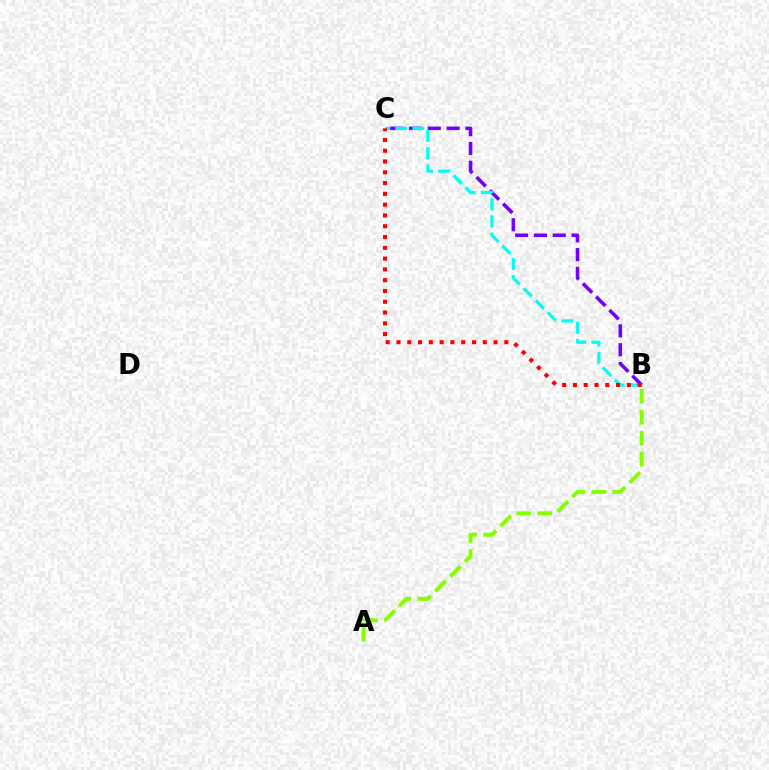{('B', 'C'): [{'color': '#7200ff', 'line_style': 'dashed', 'thickness': 2.55}, {'color': '#00fff6', 'line_style': 'dashed', 'thickness': 2.33}, {'color': '#ff0000', 'line_style': 'dotted', 'thickness': 2.93}], ('A', 'B'): [{'color': '#84ff00', 'line_style': 'dashed', 'thickness': 2.85}]}